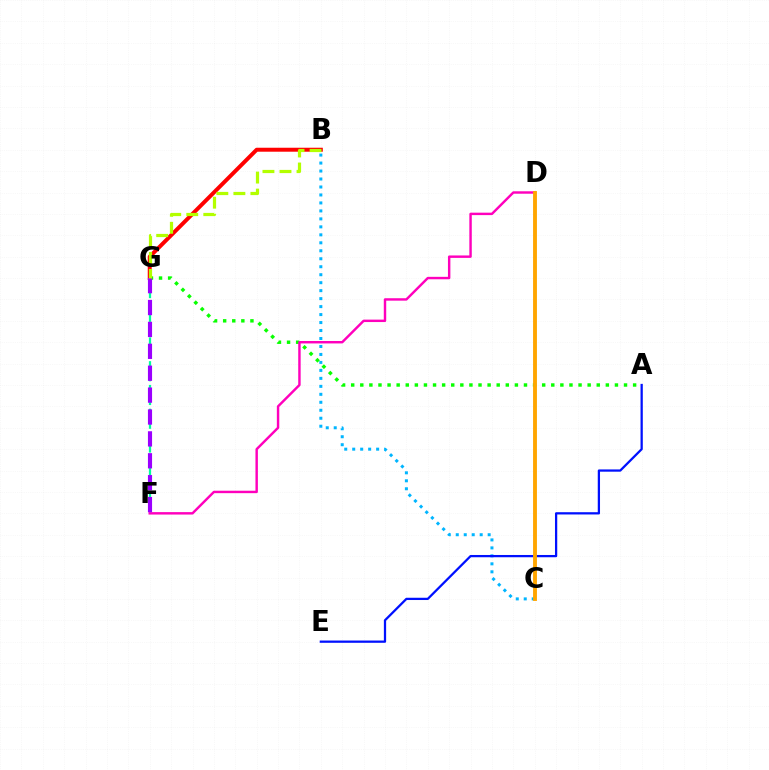{('B', 'G'): [{'color': '#ff0000', 'line_style': 'solid', 'thickness': 2.86}, {'color': '#b3ff00', 'line_style': 'dashed', 'thickness': 2.31}], ('B', 'C'): [{'color': '#00b5ff', 'line_style': 'dotted', 'thickness': 2.17}], ('A', 'G'): [{'color': '#08ff00', 'line_style': 'dotted', 'thickness': 2.47}], ('D', 'F'): [{'color': '#ff00bd', 'line_style': 'solid', 'thickness': 1.75}], ('F', 'G'): [{'color': '#00ff9d', 'line_style': 'dashed', 'thickness': 1.61}, {'color': '#9b00ff', 'line_style': 'dashed', 'thickness': 2.97}], ('A', 'E'): [{'color': '#0010ff', 'line_style': 'solid', 'thickness': 1.63}], ('C', 'D'): [{'color': '#ffa500', 'line_style': 'solid', 'thickness': 2.78}]}